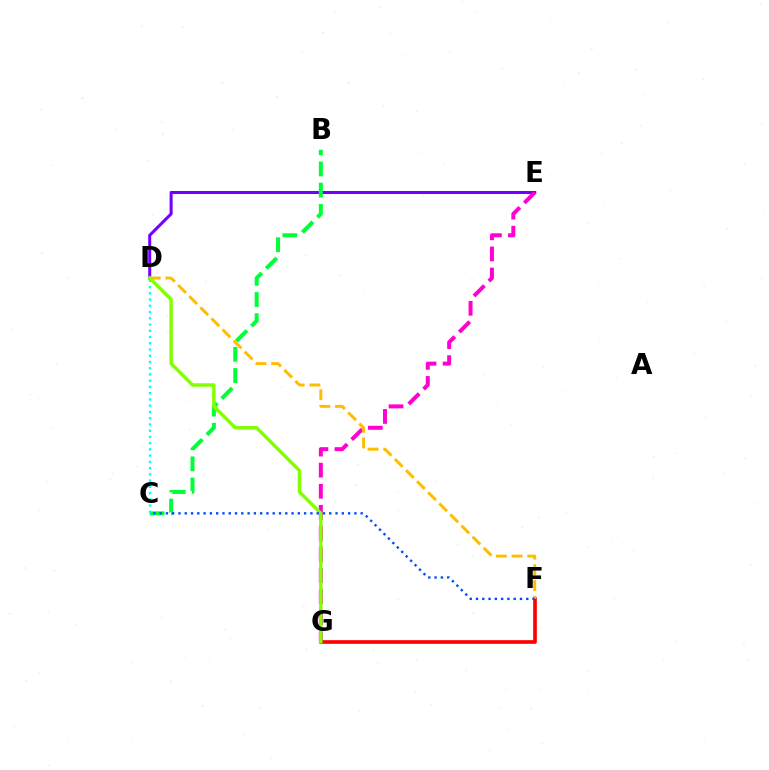{('D', 'E'): [{'color': '#7200ff', 'line_style': 'solid', 'thickness': 2.18}], ('E', 'G'): [{'color': '#ff00cf', 'line_style': 'dashed', 'thickness': 2.86}], ('B', 'C'): [{'color': '#00ff39', 'line_style': 'dashed', 'thickness': 2.88}], ('C', 'D'): [{'color': '#00fff6', 'line_style': 'dotted', 'thickness': 1.7}], ('F', 'G'): [{'color': '#ff0000', 'line_style': 'solid', 'thickness': 2.64}], ('D', 'F'): [{'color': '#ffbd00', 'line_style': 'dashed', 'thickness': 2.13}], ('D', 'G'): [{'color': '#84ff00', 'line_style': 'solid', 'thickness': 2.5}], ('C', 'F'): [{'color': '#004bff', 'line_style': 'dotted', 'thickness': 1.71}]}